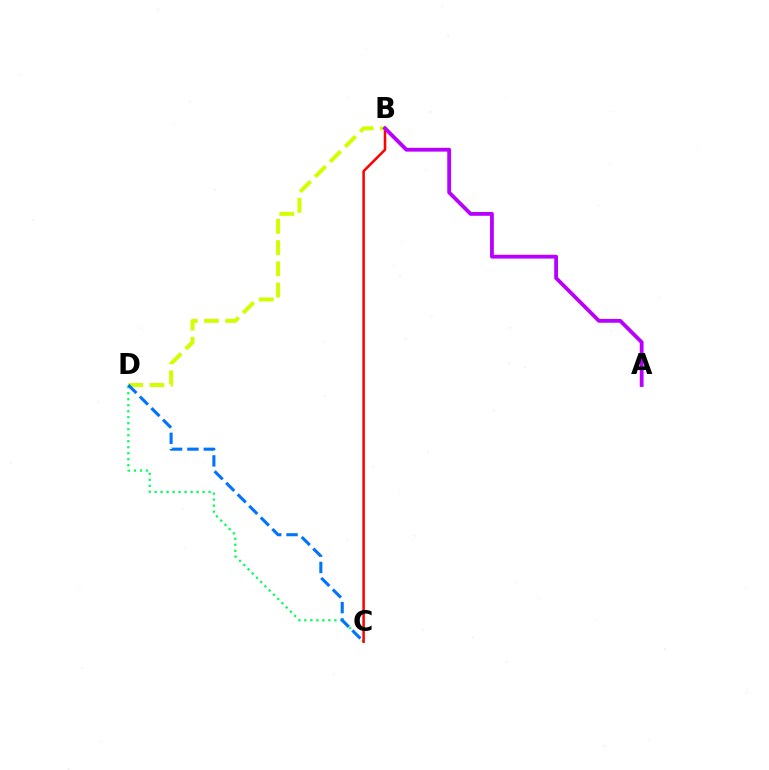{('C', 'D'): [{'color': '#00ff5c', 'line_style': 'dotted', 'thickness': 1.63}, {'color': '#0074ff', 'line_style': 'dashed', 'thickness': 2.22}], ('B', 'C'): [{'color': '#ff0000', 'line_style': 'solid', 'thickness': 1.82}], ('B', 'D'): [{'color': '#d1ff00', 'line_style': 'dashed', 'thickness': 2.88}], ('A', 'B'): [{'color': '#b900ff', 'line_style': 'solid', 'thickness': 2.74}]}